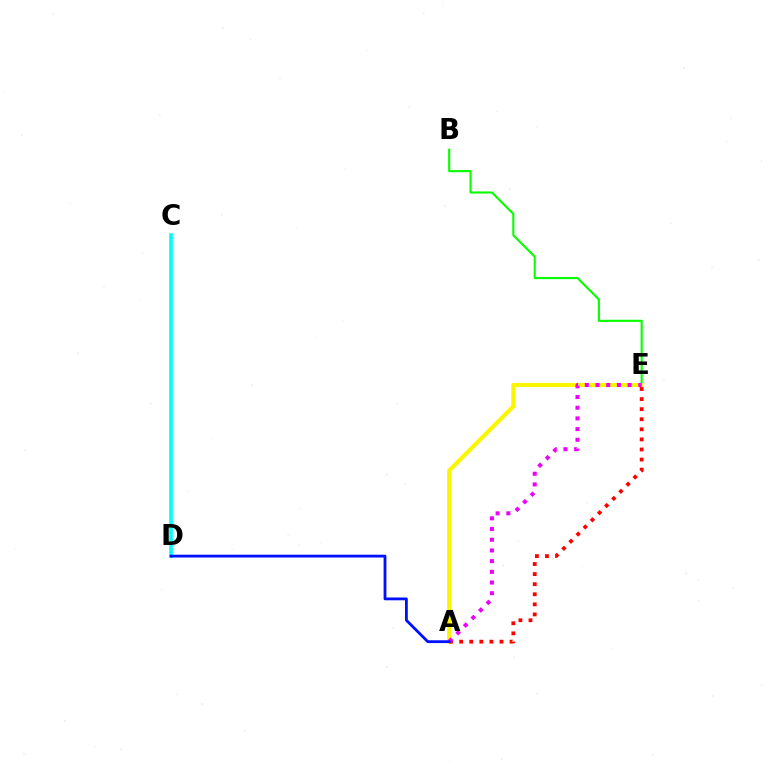{('C', 'D'): [{'color': '#00fff6', 'line_style': 'solid', 'thickness': 2.63}], ('B', 'E'): [{'color': '#08ff00', 'line_style': 'solid', 'thickness': 1.53}], ('A', 'E'): [{'color': '#fcf500', 'line_style': 'solid', 'thickness': 2.95}, {'color': '#ff0000', 'line_style': 'dotted', 'thickness': 2.74}, {'color': '#ee00ff', 'line_style': 'dotted', 'thickness': 2.91}], ('A', 'D'): [{'color': '#0010ff', 'line_style': 'solid', 'thickness': 2.02}]}